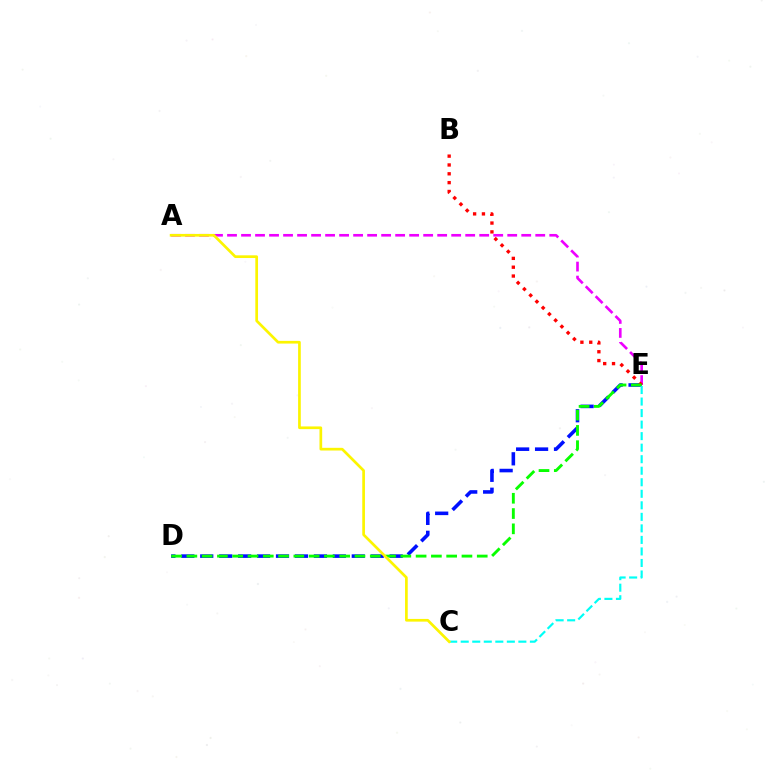{('A', 'E'): [{'color': '#ee00ff', 'line_style': 'dashed', 'thickness': 1.9}], ('D', 'E'): [{'color': '#0010ff', 'line_style': 'dashed', 'thickness': 2.57}, {'color': '#08ff00', 'line_style': 'dashed', 'thickness': 2.08}], ('B', 'E'): [{'color': '#ff0000', 'line_style': 'dotted', 'thickness': 2.4}], ('C', 'E'): [{'color': '#00fff6', 'line_style': 'dashed', 'thickness': 1.57}], ('A', 'C'): [{'color': '#fcf500', 'line_style': 'solid', 'thickness': 1.94}]}